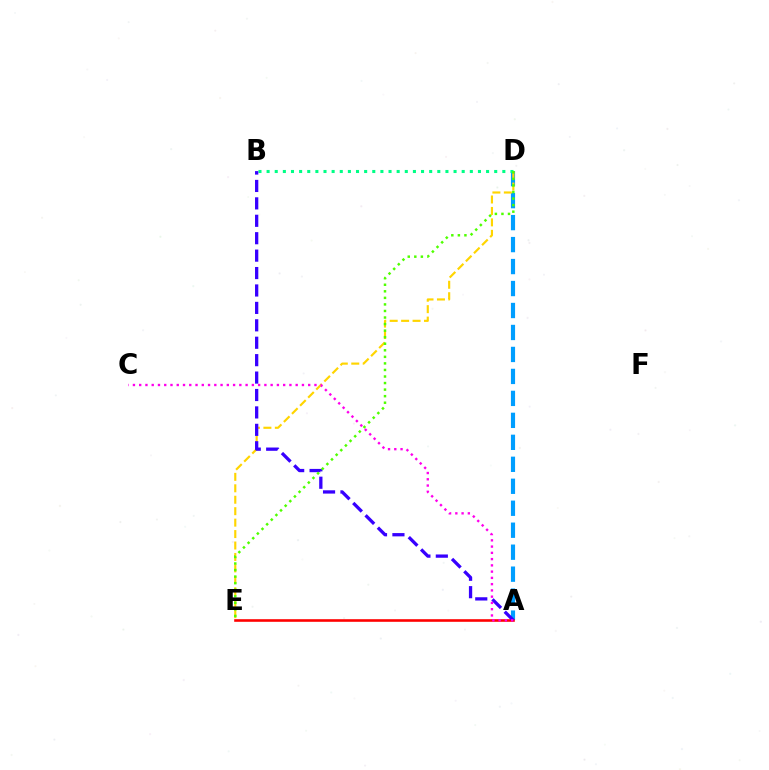{('A', 'D'): [{'color': '#009eff', 'line_style': 'dashed', 'thickness': 2.98}], ('A', 'E'): [{'color': '#ff0000', 'line_style': 'solid', 'thickness': 1.87}], ('D', 'E'): [{'color': '#ffd500', 'line_style': 'dashed', 'thickness': 1.55}, {'color': '#4fff00', 'line_style': 'dotted', 'thickness': 1.78}], ('B', 'D'): [{'color': '#00ff86', 'line_style': 'dotted', 'thickness': 2.21}], ('A', 'B'): [{'color': '#3700ff', 'line_style': 'dashed', 'thickness': 2.37}], ('A', 'C'): [{'color': '#ff00ed', 'line_style': 'dotted', 'thickness': 1.7}]}